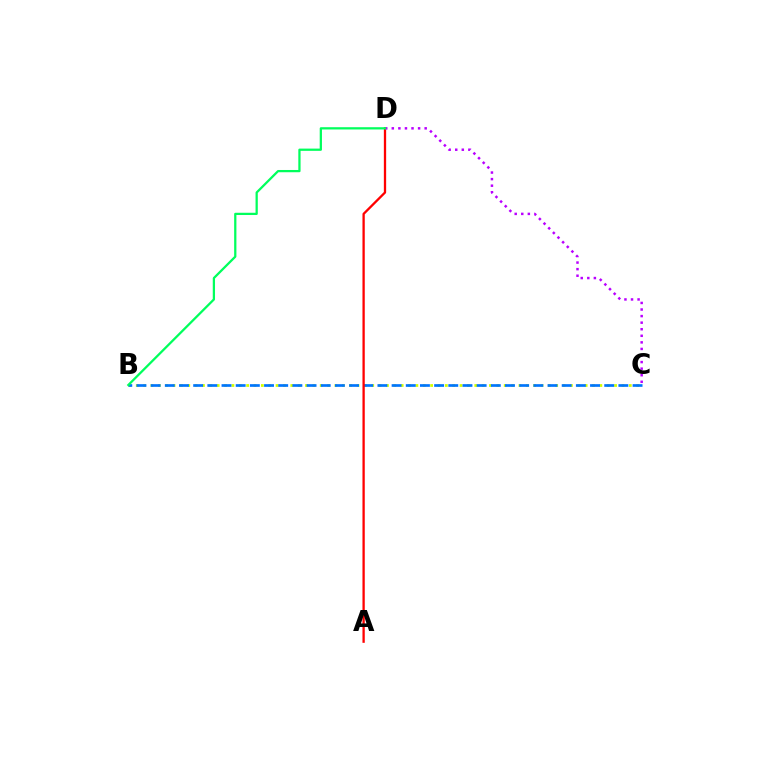{('B', 'C'): [{'color': '#d1ff00', 'line_style': 'dotted', 'thickness': 2.0}, {'color': '#0074ff', 'line_style': 'dashed', 'thickness': 1.93}], ('A', 'D'): [{'color': '#ff0000', 'line_style': 'solid', 'thickness': 1.66}], ('C', 'D'): [{'color': '#b900ff', 'line_style': 'dotted', 'thickness': 1.79}], ('B', 'D'): [{'color': '#00ff5c', 'line_style': 'solid', 'thickness': 1.62}]}